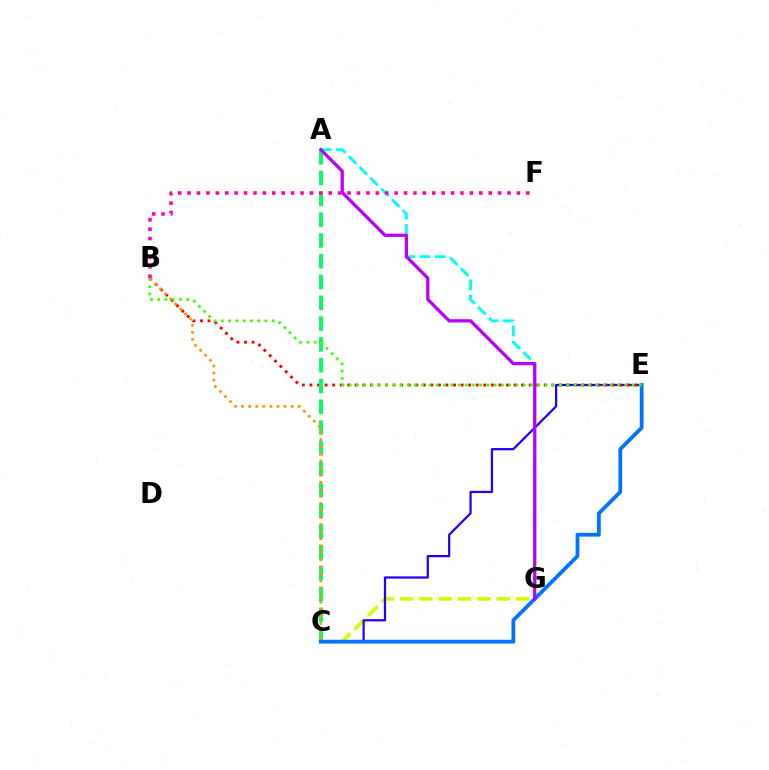{('C', 'G'): [{'color': '#d1ff00', 'line_style': 'dashed', 'thickness': 2.63}], ('C', 'E'): [{'color': '#2500ff', 'line_style': 'solid', 'thickness': 1.62}, {'color': '#0074ff', 'line_style': 'solid', 'thickness': 2.72}], ('B', 'E'): [{'color': '#ff0000', 'line_style': 'dotted', 'thickness': 2.05}, {'color': '#3dff00', 'line_style': 'dotted', 'thickness': 1.97}], ('A', 'G'): [{'color': '#00fff6', 'line_style': 'dashed', 'thickness': 2.08}, {'color': '#b900ff', 'line_style': 'solid', 'thickness': 2.34}], ('A', 'C'): [{'color': '#00ff5c', 'line_style': 'dashed', 'thickness': 2.82}], ('B', 'C'): [{'color': '#ff9400', 'line_style': 'dotted', 'thickness': 1.92}], ('B', 'F'): [{'color': '#ff00ac', 'line_style': 'dotted', 'thickness': 2.56}]}